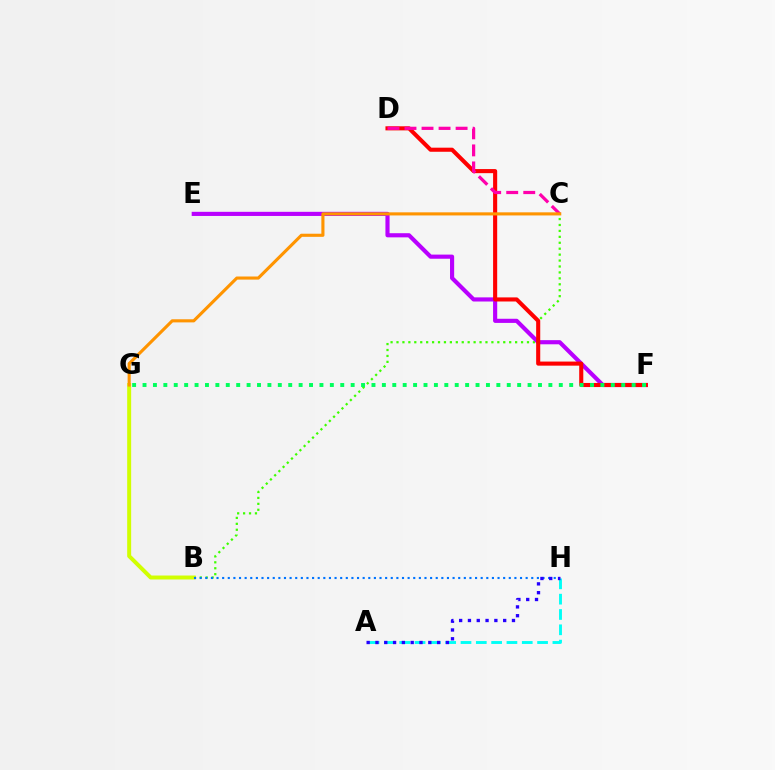{('B', 'C'): [{'color': '#3dff00', 'line_style': 'dotted', 'thickness': 1.61}], ('B', 'G'): [{'color': '#d1ff00', 'line_style': 'solid', 'thickness': 2.85}], ('E', 'F'): [{'color': '#b900ff', 'line_style': 'solid', 'thickness': 2.98}], ('A', 'H'): [{'color': '#00fff6', 'line_style': 'dashed', 'thickness': 2.08}, {'color': '#2500ff', 'line_style': 'dotted', 'thickness': 2.39}], ('D', 'F'): [{'color': '#ff0000', 'line_style': 'solid', 'thickness': 2.94}], ('F', 'G'): [{'color': '#00ff5c', 'line_style': 'dotted', 'thickness': 2.83}], ('C', 'D'): [{'color': '#ff00ac', 'line_style': 'dashed', 'thickness': 2.31}], ('C', 'G'): [{'color': '#ff9400', 'line_style': 'solid', 'thickness': 2.24}], ('B', 'H'): [{'color': '#0074ff', 'line_style': 'dotted', 'thickness': 1.53}]}